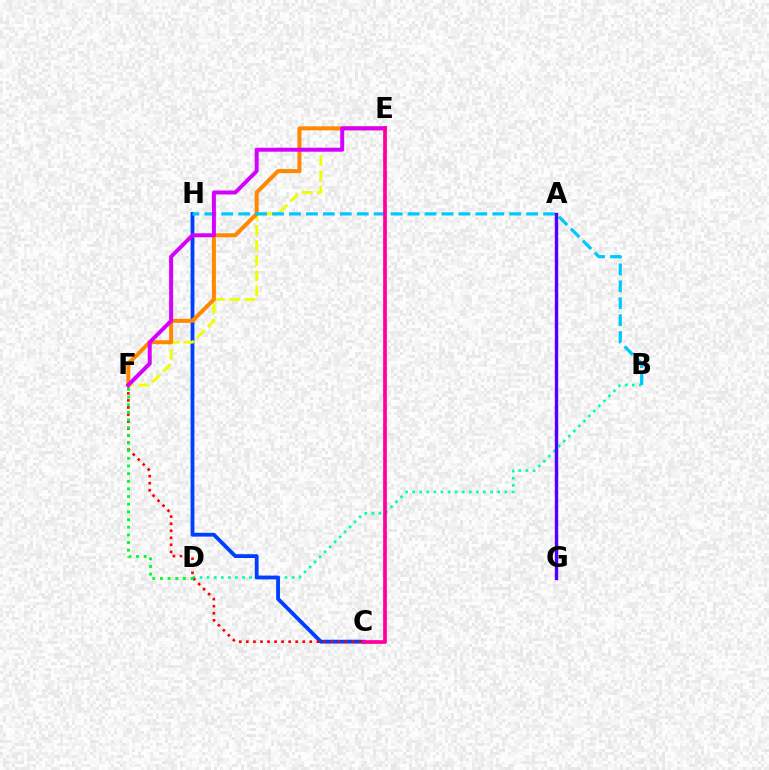{('B', 'D'): [{'color': '#00ffaf', 'line_style': 'dotted', 'thickness': 1.93}], ('C', 'H'): [{'color': '#003fff', 'line_style': 'solid', 'thickness': 2.75}], ('E', 'F'): [{'color': '#eeff00', 'line_style': 'dashed', 'thickness': 2.06}, {'color': '#ff8800', 'line_style': 'solid', 'thickness': 2.88}, {'color': '#d600ff', 'line_style': 'solid', 'thickness': 2.86}], ('C', 'F'): [{'color': '#ff0000', 'line_style': 'dotted', 'thickness': 1.92}], ('B', 'H'): [{'color': '#00c7ff', 'line_style': 'dashed', 'thickness': 2.3}], ('A', 'G'): [{'color': '#66ff00', 'line_style': 'dotted', 'thickness': 2.08}, {'color': '#4f00ff', 'line_style': 'solid', 'thickness': 2.44}], ('D', 'F'): [{'color': '#00ff27', 'line_style': 'dotted', 'thickness': 2.08}], ('C', 'E'): [{'color': '#ff00a0', 'line_style': 'solid', 'thickness': 2.67}]}